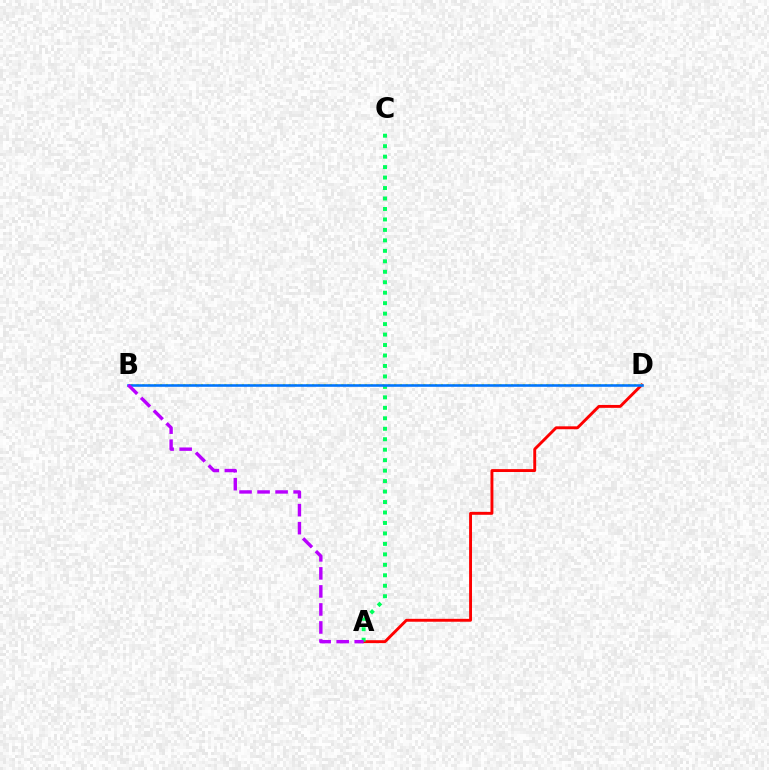{('A', 'D'): [{'color': '#ff0000', 'line_style': 'solid', 'thickness': 2.09}], ('B', 'D'): [{'color': '#d1ff00', 'line_style': 'dotted', 'thickness': 1.59}, {'color': '#0074ff', 'line_style': 'solid', 'thickness': 1.86}], ('A', 'C'): [{'color': '#00ff5c', 'line_style': 'dotted', 'thickness': 2.84}], ('A', 'B'): [{'color': '#b900ff', 'line_style': 'dashed', 'thickness': 2.45}]}